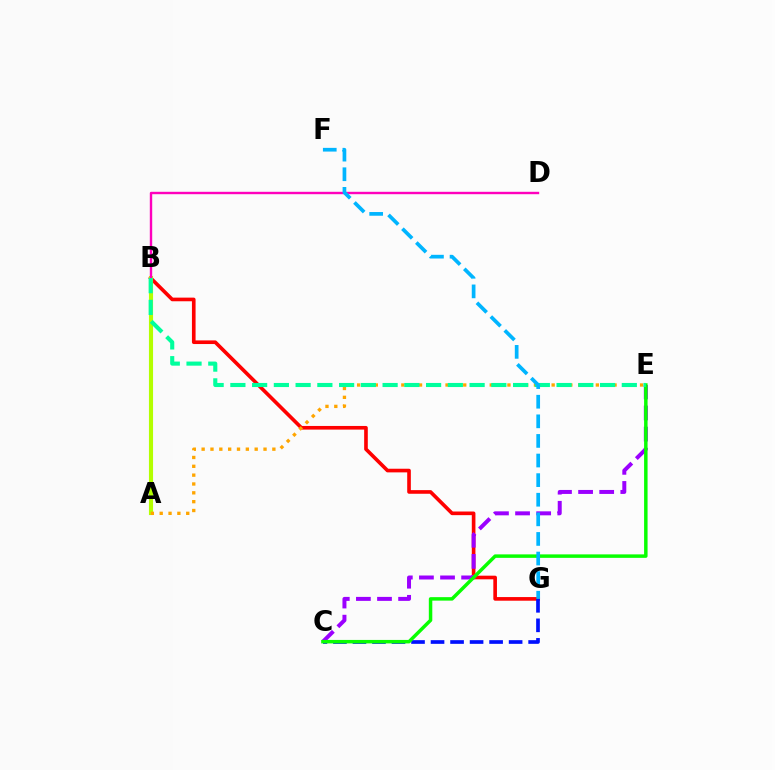{('B', 'G'): [{'color': '#ff0000', 'line_style': 'solid', 'thickness': 2.62}], ('C', 'E'): [{'color': '#9b00ff', 'line_style': 'dashed', 'thickness': 2.87}, {'color': '#08ff00', 'line_style': 'solid', 'thickness': 2.5}], ('C', 'G'): [{'color': '#0010ff', 'line_style': 'dashed', 'thickness': 2.65}], ('A', 'B'): [{'color': '#b3ff00', 'line_style': 'solid', 'thickness': 2.96}], ('B', 'D'): [{'color': '#ff00bd', 'line_style': 'solid', 'thickness': 1.73}], ('A', 'E'): [{'color': '#ffa500', 'line_style': 'dotted', 'thickness': 2.4}], ('B', 'E'): [{'color': '#00ff9d', 'line_style': 'dashed', 'thickness': 2.95}], ('F', 'G'): [{'color': '#00b5ff', 'line_style': 'dashed', 'thickness': 2.66}]}